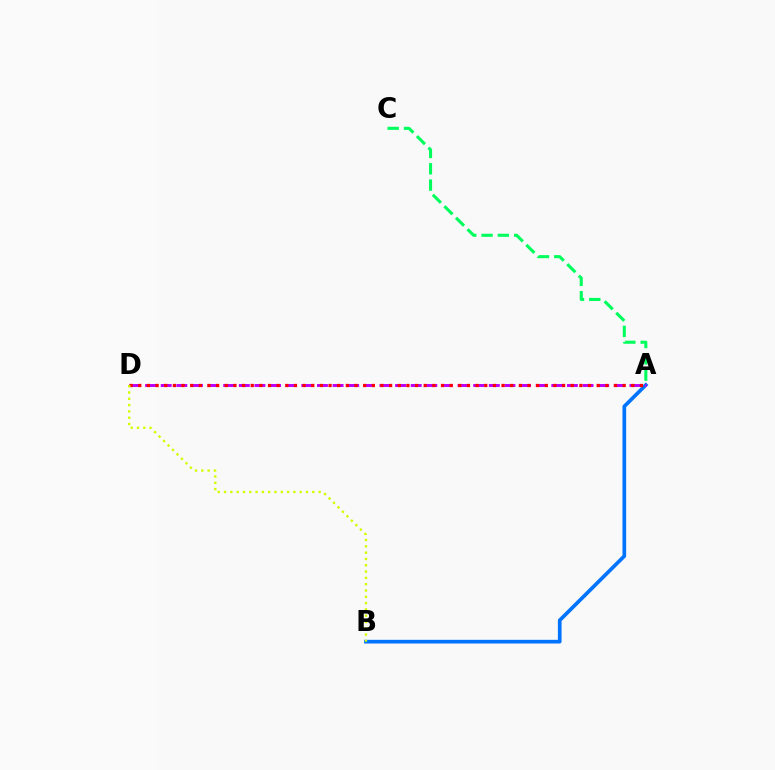{('A', 'B'): [{'color': '#0074ff', 'line_style': 'solid', 'thickness': 2.66}], ('A', 'D'): [{'color': '#b900ff', 'line_style': 'dashed', 'thickness': 2.12}, {'color': '#ff0000', 'line_style': 'dotted', 'thickness': 2.35}], ('A', 'C'): [{'color': '#00ff5c', 'line_style': 'dashed', 'thickness': 2.22}], ('B', 'D'): [{'color': '#d1ff00', 'line_style': 'dotted', 'thickness': 1.71}]}